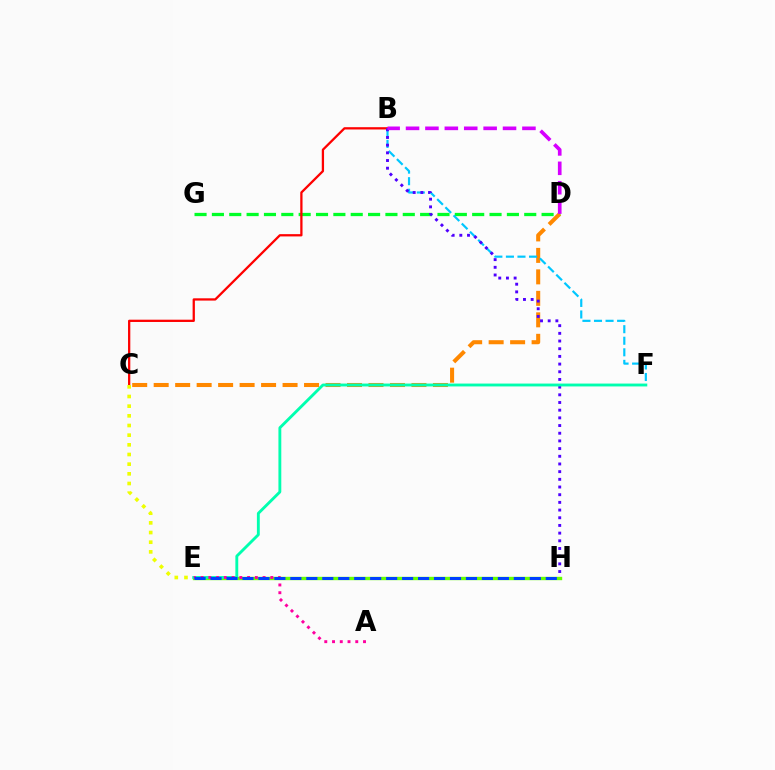{('D', 'G'): [{'color': '#00ff27', 'line_style': 'dashed', 'thickness': 2.36}], ('B', 'C'): [{'color': '#ff0000', 'line_style': 'solid', 'thickness': 1.64}], ('C', 'D'): [{'color': '#ff8800', 'line_style': 'dashed', 'thickness': 2.92}], ('B', 'F'): [{'color': '#00c7ff', 'line_style': 'dashed', 'thickness': 1.57}], ('B', 'H'): [{'color': '#4f00ff', 'line_style': 'dotted', 'thickness': 2.09}], ('E', 'H'): [{'color': '#66ff00', 'line_style': 'solid', 'thickness': 2.43}, {'color': '#003fff', 'line_style': 'dashed', 'thickness': 2.17}], ('E', 'F'): [{'color': '#00ffaf', 'line_style': 'solid', 'thickness': 2.06}], ('B', 'D'): [{'color': '#d600ff', 'line_style': 'dashed', 'thickness': 2.64}], ('A', 'E'): [{'color': '#ff00a0', 'line_style': 'dotted', 'thickness': 2.11}], ('C', 'E'): [{'color': '#eeff00', 'line_style': 'dotted', 'thickness': 2.63}]}